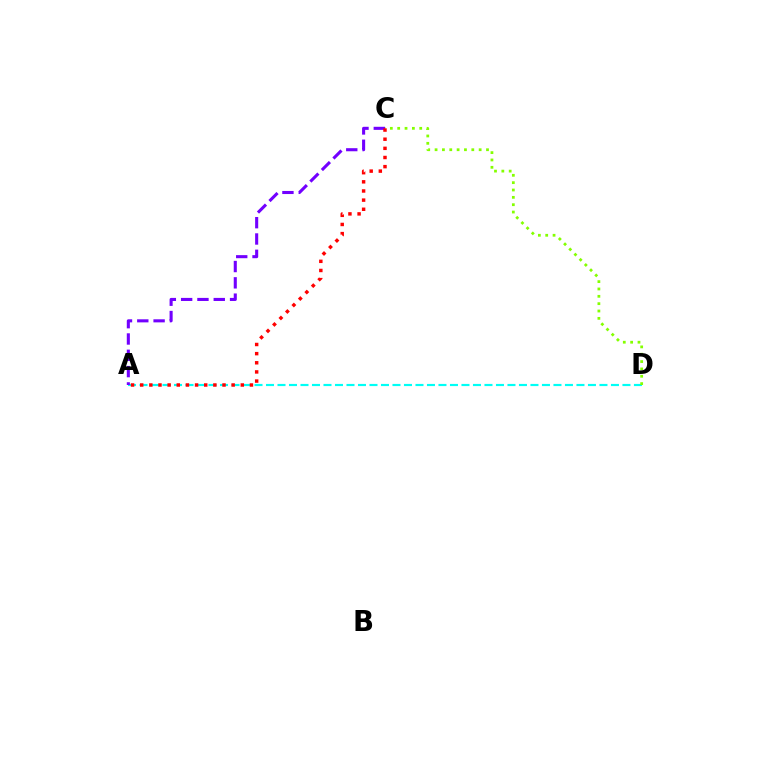{('A', 'D'): [{'color': '#00fff6', 'line_style': 'dashed', 'thickness': 1.56}], ('A', 'C'): [{'color': '#7200ff', 'line_style': 'dashed', 'thickness': 2.22}, {'color': '#ff0000', 'line_style': 'dotted', 'thickness': 2.48}], ('C', 'D'): [{'color': '#84ff00', 'line_style': 'dotted', 'thickness': 2.0}]}